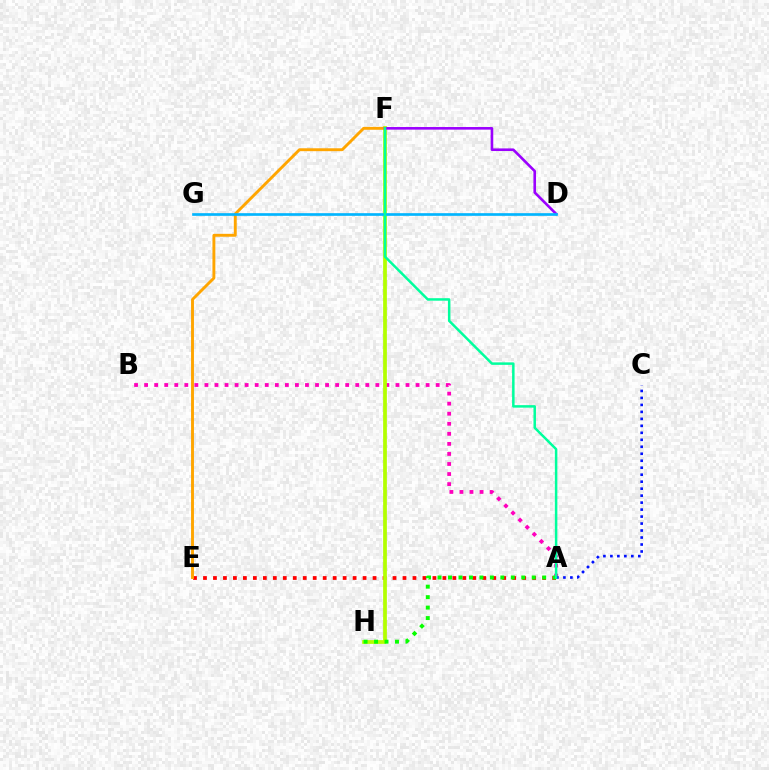{('A', 'B'): [{'color': '#ff00bd', 'line_style': 'dotted', 'thickness': 2.73}], ('A', 'E'): [{'color': '#ff0000', 'line_style': 'dotted', 'thickness': 2.71}], ('A', 'C'): [{'color': '#0010ff', 'line_style': 'dotted', 'thickness': 1.9}], ('F', 'H'): [{'color': '#b3ff00', 'line_style': 'solid', 'thickness': 2.69}], ('E', 'F'): [{'color': '#ffa500', 'line_style': 'solid', 'thickness': 2.09}], ('D', 'F'): [{'color': '#9b00ff', 'line_style': 'solid', 'thickness': 1.88}], ('A', 'H'): [{'color': '#08ff00', 'line_style': 'dotted', 'thickness': 2.84}], ('D', 'G'): [{'color': '#00b5ff', 'line_style': 'solid', 'thickness': 1.92}], ('A', 'F'): [{'color': '#00ff9d', 'line_style': 'solid', 'thickness': 1.8}]}